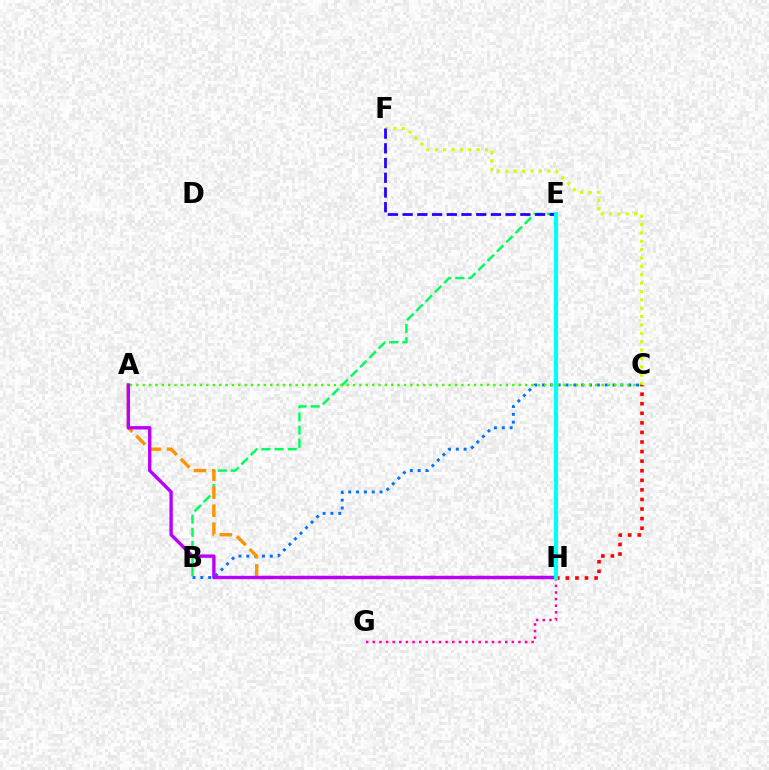{('B', 'C'): [{'color': '#0074ff', 'line_style': 'dotted', 'thickness': 2.13}], ('C', 'F'): [{'color': '#d1ff00', 'line_style': 'dotted', 'thickness': 2.27}], ('B', 'E'): [{'color': '#00ff5c', 'line_style': 'dashed', 'thickness': 1.79}], ('A', 'H'): [{'color': '#ff9400', 'line_style': 'dashed', 'thickness': 2.44}, {'color': '#b900ff', 'line_style': 'solid', 'thickness': 2.42}], ('A', 'C'): [{'color': '#3dff00', 'line_style': 'dotted', 'thickness': 1.73}], ('E', 'F'): [{'color': '#2500ff', 'line_style': 'dashed', 'thickness': 2.0}], ('C', 'H'): [{'color': '#ff0000', 'line_style': 'dotted', 'thickness': 2.6}], ('G', 'H'): [{'color': '#ff00ac', 'line_style': 'dotted', 'thickness': 1.8}], ('E', 'H'): [{'color': '#00fff6', 'line_style': 'solid', 'thickness': 2.97}]}